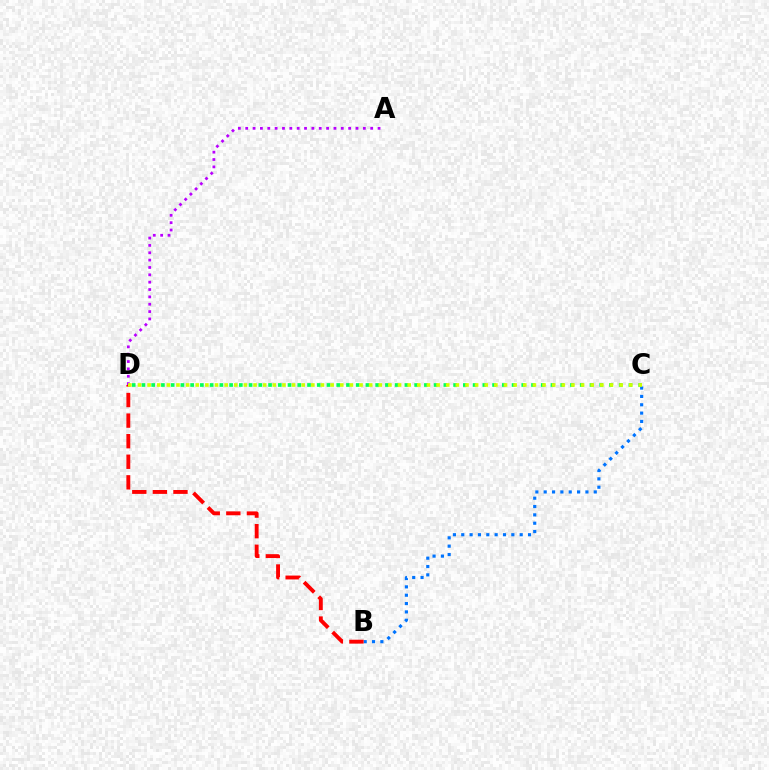{('C', 'D'): [{'color': '#00ff5c', 'line_style': 'dotted', 'thickness': 2.65}, {'color': '#d1ff00', 'line_style': 'dotted', 'thickness': 2.62}], ('B', 'C'): [{'color': '#0074ff', 'line_style': 'dotted', 'thickness': 2.27}], ('A', 'D'): [{'color': '#b900ff', 'line_style': 'dotted', 'thickness': 2.0}], ('B', 'D'): [{'color': '#ff0000', 'line_style': 'dashed', 'thickness': 2.8}]}